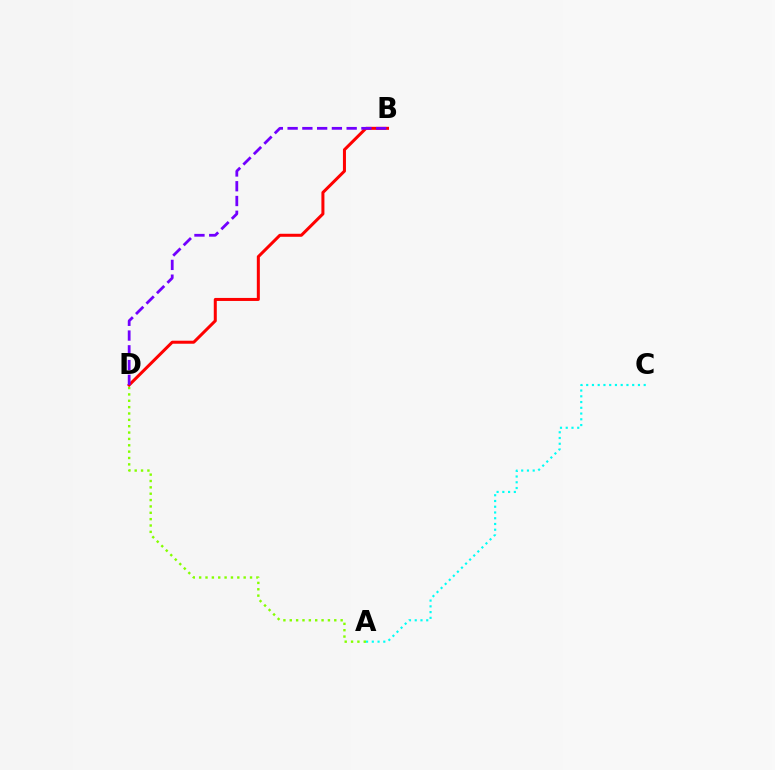{('A', 'D'): [{'color': '#84ff00', 'line_style': 'dotted', 'thickness': 1.73}], ('B', 'D'): [{'color': '#ff0000', 'line_style': 'solid', 'thickness': 2.17}, {'color': '#7200ff', 'line_style': 'dashed', 'thickness': 2.01}], ('A', 'C'): [{'color': '#00fff6', 'line_style': 'dotted', 'thickness': 1.56}]}